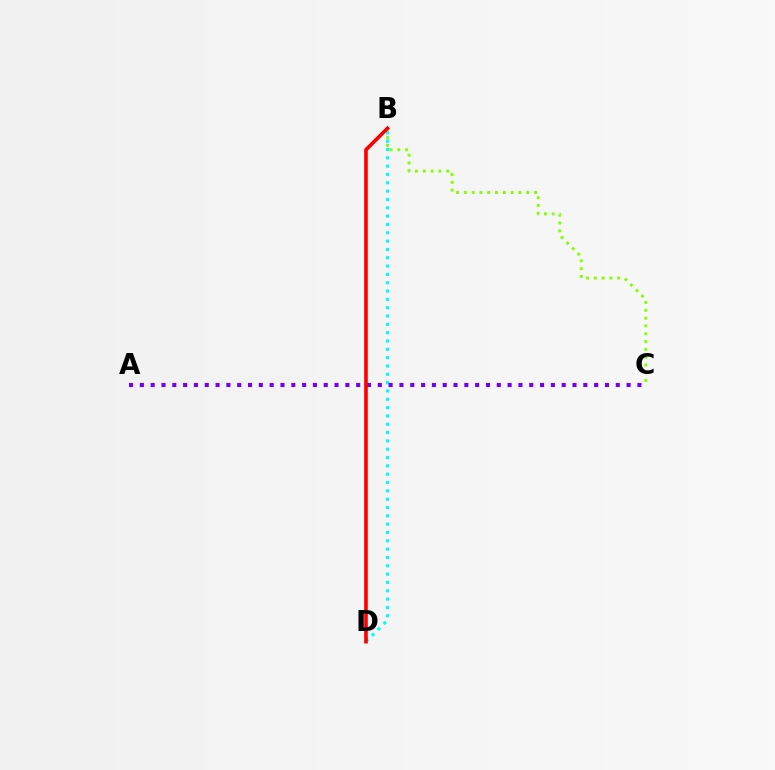{('B', 'C'): [{'color': '#84ff00', 'line_style': 'dotted', 'thickness': 2.12}], ('B', 'D'): [{'color': '#00fff6', 'line_style': 'dotted', 'thickness': 2.26}, {'color': '#ff0000', 'line_style': 'solid', 'thickness': 2.62}], ('A', 'C'): [{'color': '#7200ff', 'line_style': 'dotted', 'thickness': 2.94}]}